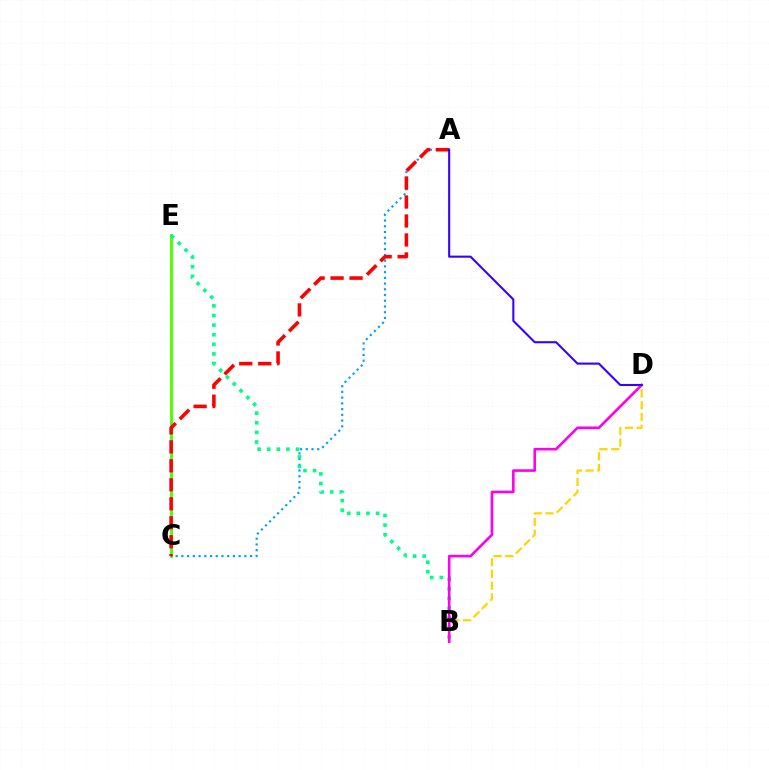{('C', 'E'): [{'color': '#4fff00', 'line_style': 'solid', 'thickness': 2.1}], ('B', 'D'): [{'color': '#ffd500', 'line_style': 'dashed', 'thickness': 1.59}, {'color': '#ff00ed', 'line_style': 'solid', 'thickness': 1.88}], ('A', 'C'): [{'color': '#009eff', 'line_style': 'dotted', 'thickness': 1.56}, {'color': '#ff0000', 'line_style': 'dashed', 'thickness': 2.58}], ('B', 'E'): [{'color': '#00ff86', 'line_style': 'dotted', 'thickness': 2.61}], ('A', 'D'): [{'color': '#3700ff', 'line_style': 'solid', 'thickness': 1.51}]}